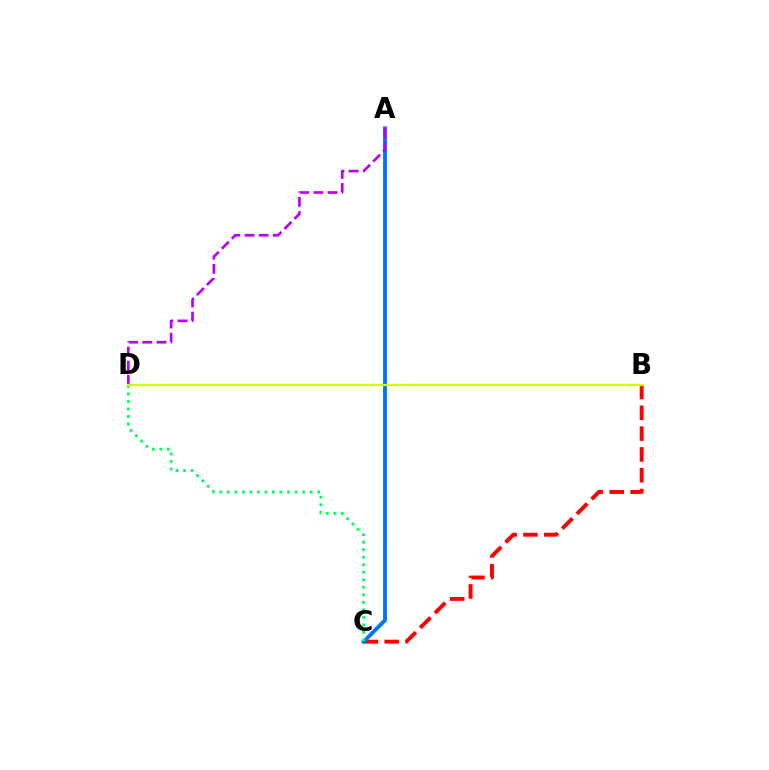{('B', 'C'): [{'color': '#ff0000', 'line_style': 'dashed', 'thickness': 2.83}], ('A', 'C'): [{'color': '#0074ff', 'line_style': 'solid', 'thickness': 2.79}], ('C', 'D'): [{'color': '#00ff5c', 'line_style': 'dotted', 'thickness': 2.04}], ('A', 'D'): [{'color': '#b900ff', 'line_style': 'dashed', 'thickness': 1.92}], ('B', 'D'): [{'color': '#d1ff00', 'line_style': 'solid', 'thickness': 1.62}]}